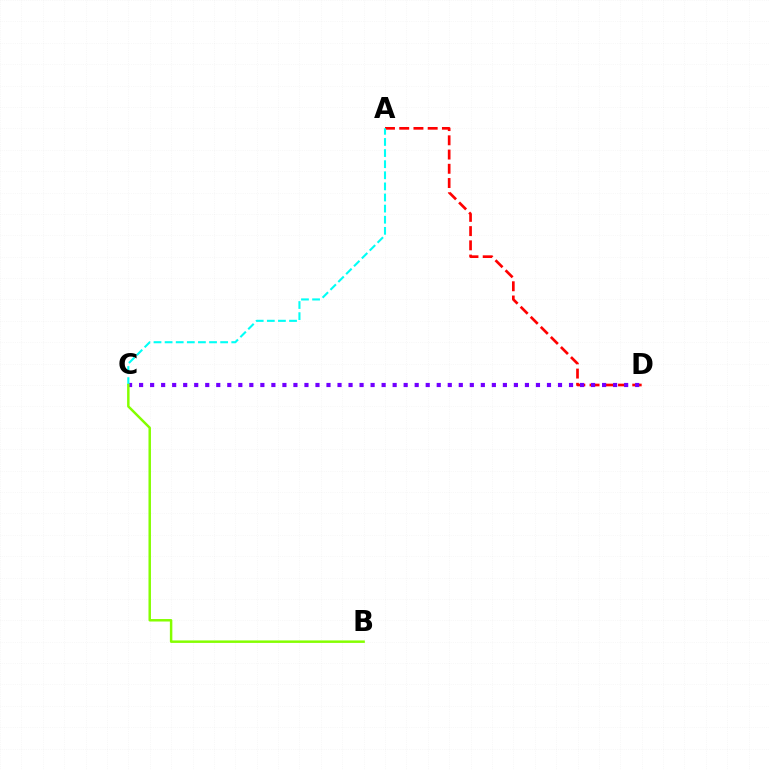{('A', 'D'): [{'color': '#ff0000', 'line_style': 'dashed', 'thickness': 1.93}], ('C', 'D'): [{'color': '#7200ff', 'line_style': 'dotted', 'thickness': 3.0}], ('A', 'C'): [{'color': '#00fff6', 'line_style': 'dashed', 'thickness': 1.51}], ('B', 'C'): [{'color': '#84ff00', 'line_style': 'solid', 'thickness': 1.78}]}